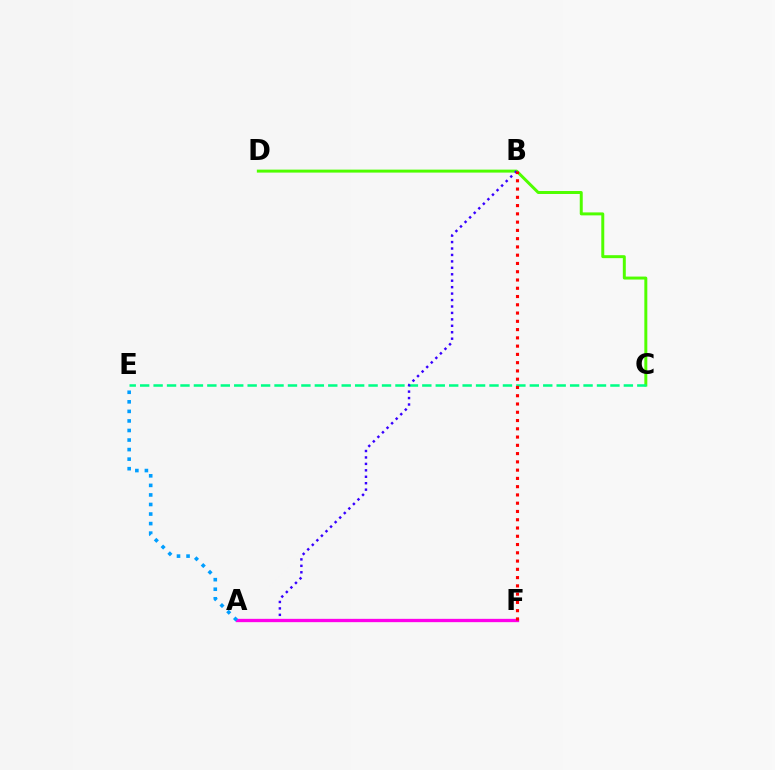{('C', 'D'): [{'color': '#4fff00', 'line_style': 'solid', 'thickness': 2.14}], ('A', 'F'): [{'color': '#ffd500', 'line_style': 'dotted', 'thickness': 2.19}, {'color': '#ff00ed', 'line_style': 'solid', 'thickness': 2.39}], ('C', 'E'): [{'color': '#00ff86', 'line_style': 'dashed', 'thickness': 1.83}], ('A', 'B'): [{'color': '#3700ff', 'line_style': 'dotted', 'thickness': 1.75}], ('A', 'E'): [{'color': '#009eff', 'line_style': 'dotted', 'thickness': 2.6}], ('B', 'F'): [{'color': '#ff0000', 'line_style': 'dotted', 'thickness': 2.25}]}